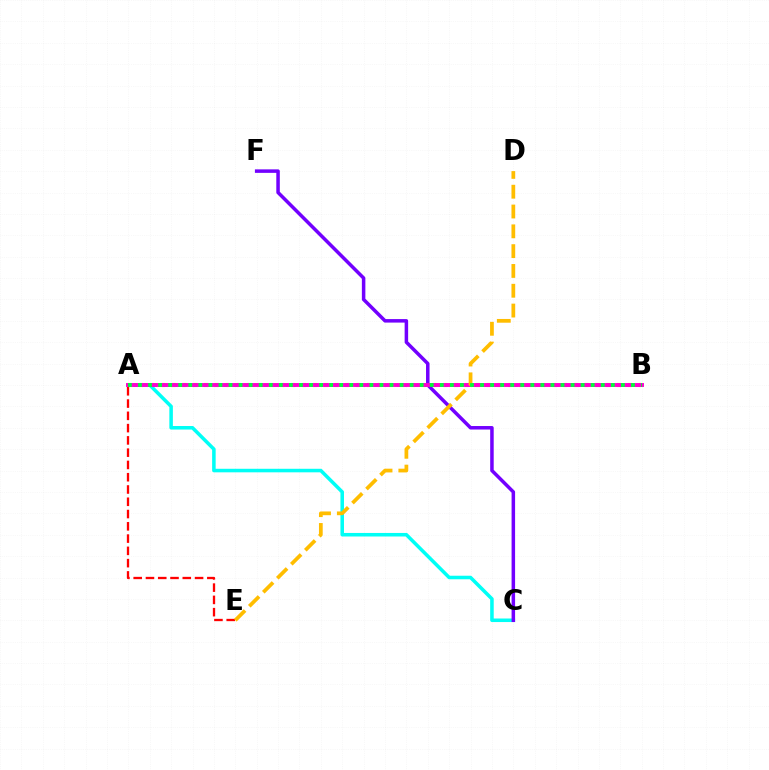{('A', 'B'): [{'color': '#84ff00', 'line_style': 'dotted', 'thickness': 2.95}, {'color': '#004bff', 'line_style': 'dashed', 'thickness': 1.88}, {'color': '#ff00cf', 'line_style': 'solid', 'thickness': 2.82}, {'color': '#00ff39', 'line_style': 'dotted', 'thickness': 2.73}], ('A', 'C'): [{'color': '#00fff6', 'line_style': 'solid', 'thickness': 2.55}], ('C', 'F'): [{'color': '#7200ff', 'line_style': 'solid', 'thickness': 2.52}], ('A', 'E'): [{'color': '#ff0000', 'line_style': 'dashed', 'thickness': 1.67}], ('D', 'E'): [{'color': '#ffbd00', 'line_style': 'dashed', 'thickness': 2.69}]}